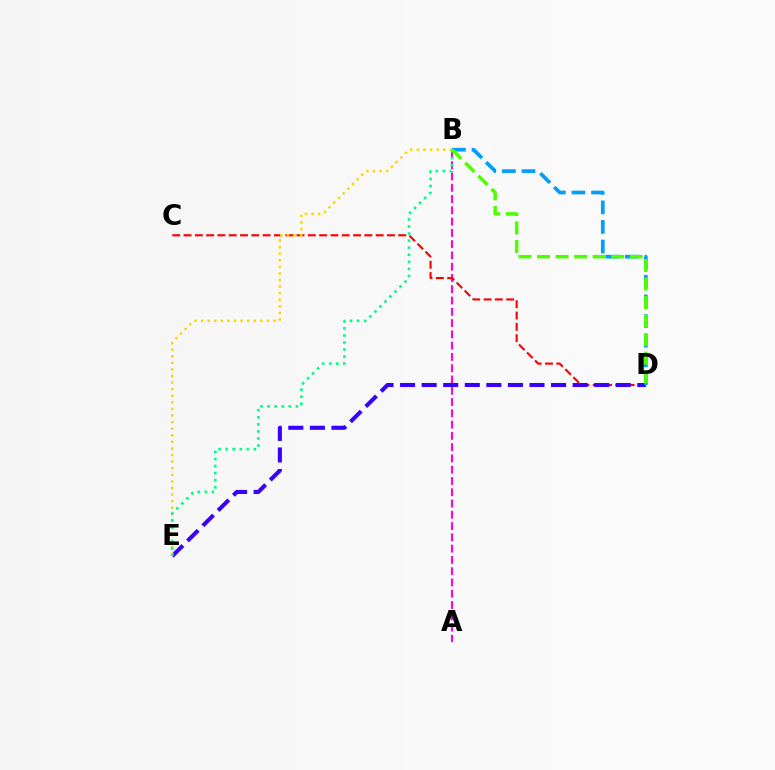{('A', 'B'): [{'color': '#ff00ed', 'line_style': 'dashed', 'thickness': 1.53}], ('C', 'D'): [{'color': '#ff0000', 'line_style': 'dashed', 'thickness': 1.54}], ('D', 'E'): [{'color': '#3700ff', 'line_style': 'dashed', 'thickness': 2.93}], ('B', 'D'): [{'color': '#009eff', 'line_style': 'dashed', 'thickness': 2.66}, {'color': '#4fff00', 'line_style': 'dashed', 'thickness': 2.52}], ('B', 'E'): [{'color': '#ffd500', 'line_style': 'dotted', 'thickness': 1.79}, {'color': '#00ff86', 'line_style': 'dotted', 'thickness': 1.92}]}